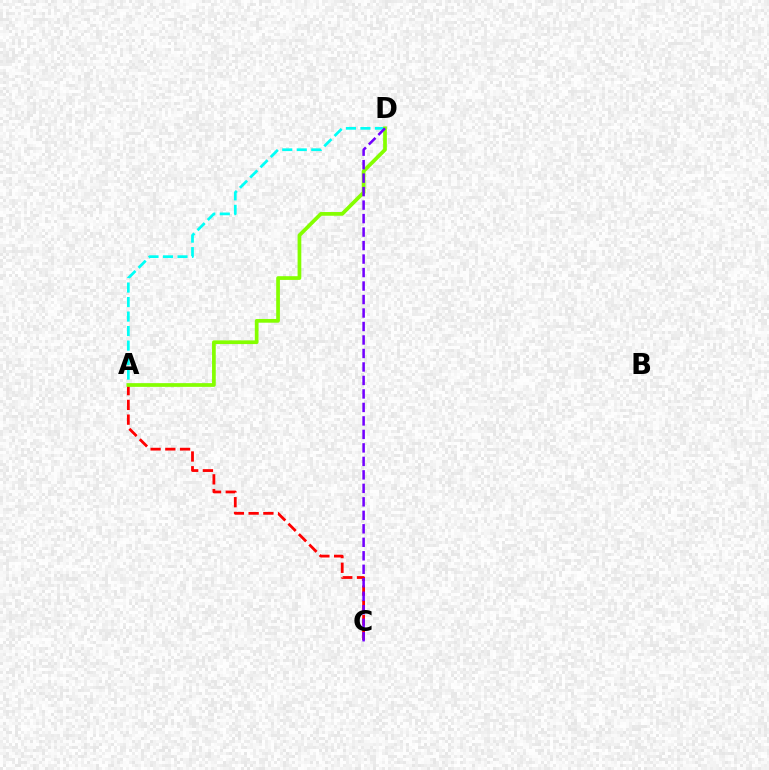{('A', 'C'): [{'color': '#ff0000', 'line_style': 'dashed', 'thickness': 2.0}], ('A', 'D'): [{'color': '#00fff6', 'line_style': 'dashed', 'thickness': 1.97}, {'color': '#84ff00', 'line_style': 'solid', 'thickness': 2.68}], ('C', 'D'): [{'color': '#7200ff', 'line_style': 'dashed', 'thickness': 1.83}]}